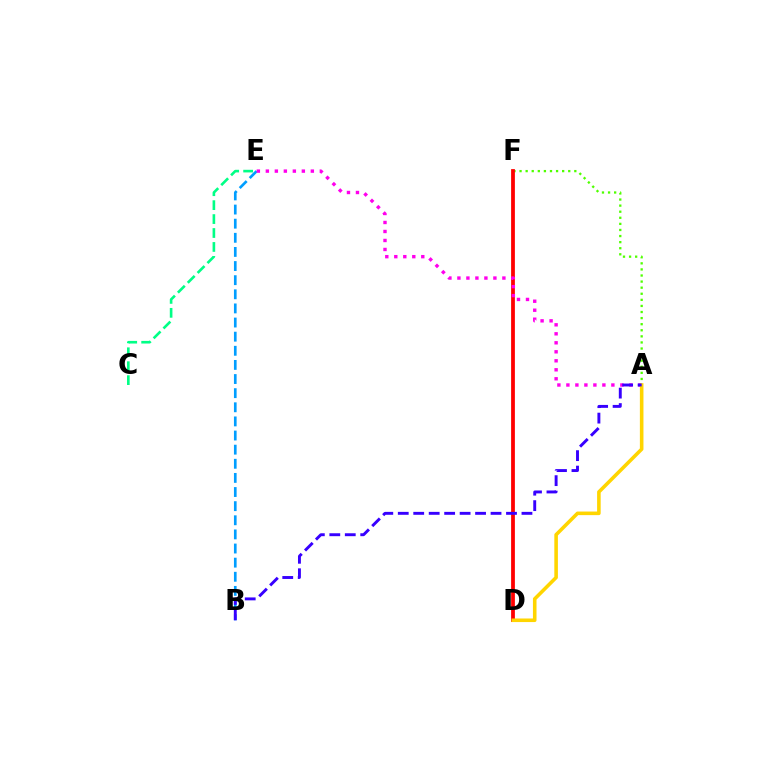{('A', 'F'): [{'color': '#4fff00', 'line_style': 'dotted', 'thickness': 1.65}], ('C', 'E'): [{'color': '#00ff86', 'line_style': 'dashed', 'thickness': 1.89}], ('D', 'F'): [{'color': '#ff0000', 'line_style': 'solid', 'thickness': 2.72}], ('B', 'E'): [{'color': '#009eff', 'line_style': 'dashed', 'thickness': 1.92}], ('A', 'E'): [{'color': '#ff00ed', 'line_style': 'dotted', 'thickness': 2.44}], ('A', 'D'): [{'color': '#ffd500', 'line_style': 'solid', 'thickness': 2.58}], ('A', 'B'): [{'color': '#3700ff', 'line_style': 'dashed', 'thickness': 2.1}]}